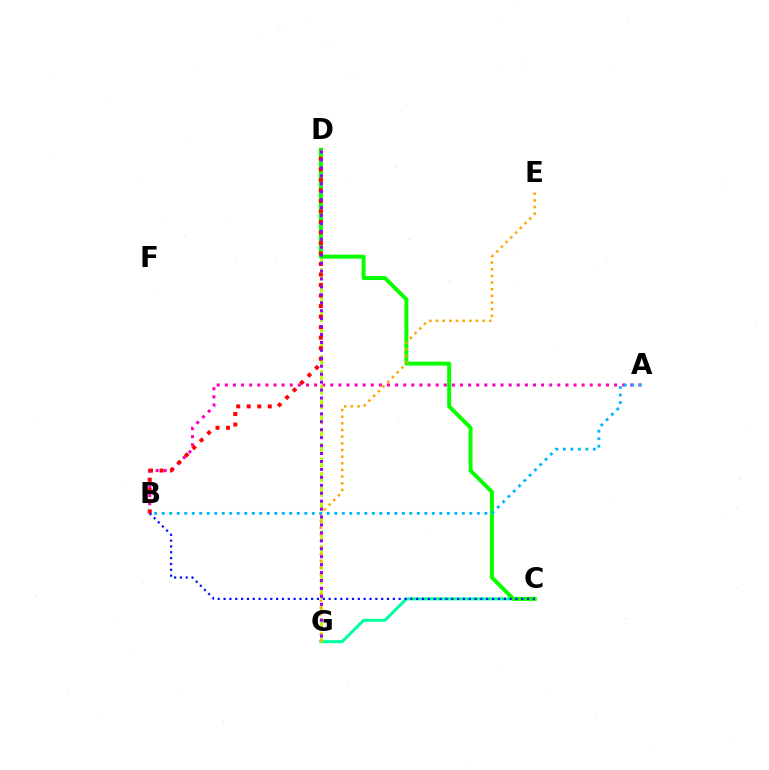{('A', 'B'): [{'color': '#ff00bd', 'line_style': 'dotted', 'thickness': 2.2}, {'color': '#00b5ff', 'line_style': 'dotted', 'thickness': 2.04}], ('C', 'G'): [{'color': '#00ff9d', 'line_style': 'solid', 'thickness': 2.16}], ('D', 'G'): [{'color': '#b3ff00', 'line_style': 'dashed', 'thickness': 1.98}, {'color': '#9b00ff', 'line_style': 'dotted', 'thickness': 2.16}], ('C', 'D'): [{'color': '#08ff00', 'line_style': 'solid', 'thickness': 2.86}], ('E', 'G'): [{'color': '#ffa500', 'line_style': 'dotted', 'thickness': 1.81}], ('B', 'D'): [{'color': '#ff0000', 'line_style': 'dotted', 'thickness': 2.86}], ('B', 'C'): [{'color': '#0010ff', 'line_style': 'dotted', 'thickness': 1.59}]}